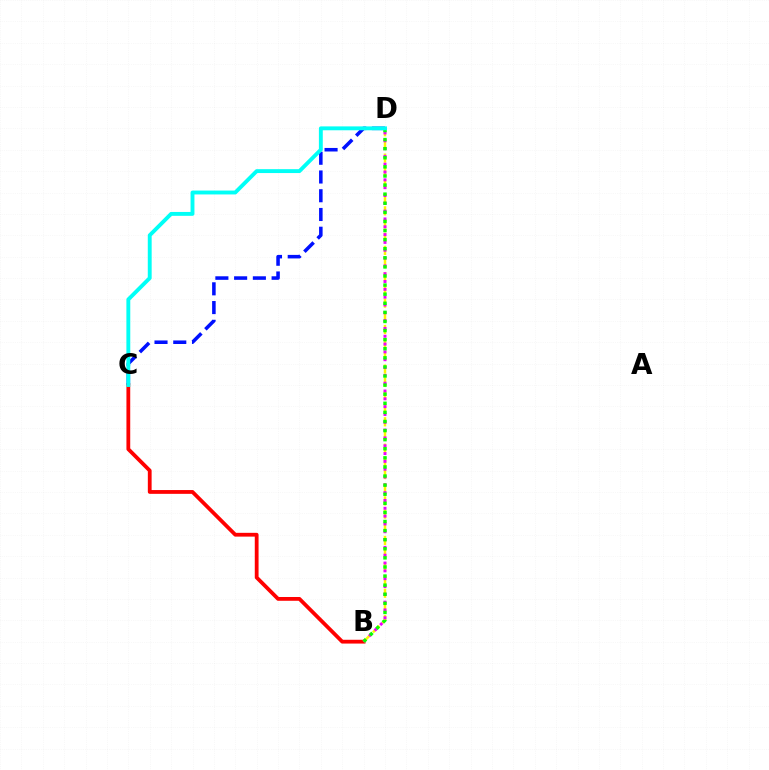{('B', 'C'): [{'color': '#ff0000', 'line_style': 'solid', 'thickness': 2.73}], ('B', 'D'): [{'color': '#fcf500', 'line_style': 'dashed', 'thickness': 1.79}, {'color': '#ee00ff', 'line_style': 'dotted', 'thickness': 2.12}, {'color': '#08ff00', 'line_style': 'dotted', 'thickness': 2.47}], ('C', 'D'): [{'color': '#0010ff', 'line_style': 'dashed', 'thickness': 2.55}, {'color': '#00fff6', 'line_style': 'solid', 'thickness': 2.8}]}